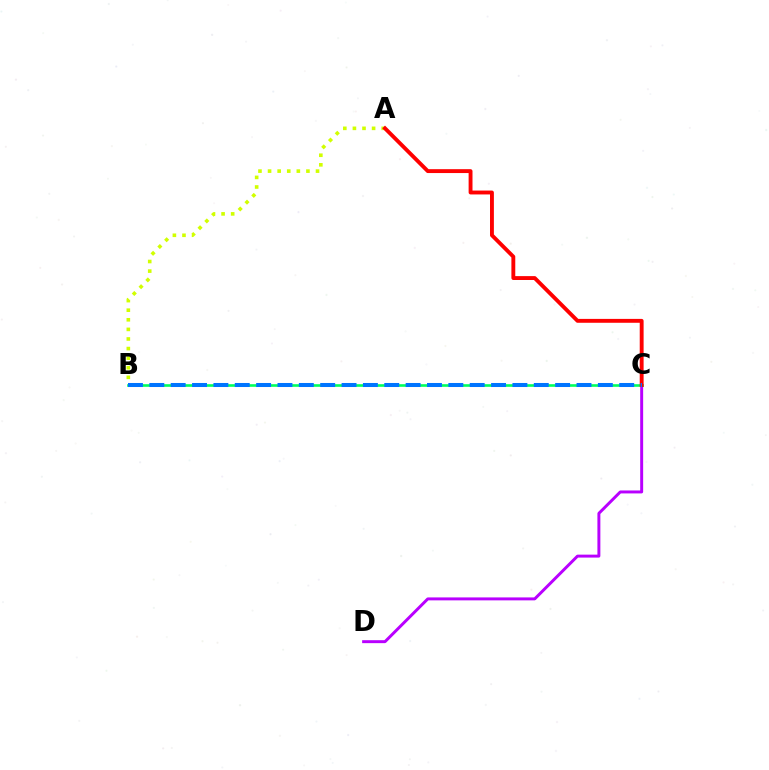{('C', 'D'): [{'color': '#b900ff', 'line_style': 'solid', 'thickness': 2.13}], ('B', 'C'): [{'color': '#00ff5c', 'line_style': 'solid', 'thickness': 1.89}, {'color': '#0074ff', 'line_style': 'dashed', 'thickness': 2.9}], ('A', 'B'): [{'color': '#d1ff00', 'line_style': 'dotted', 'thickness': 2.61}], ('A', 'C'): [{'color': '#ff0000', 'line_style': 'solid', 'thickness': 2.79}]}